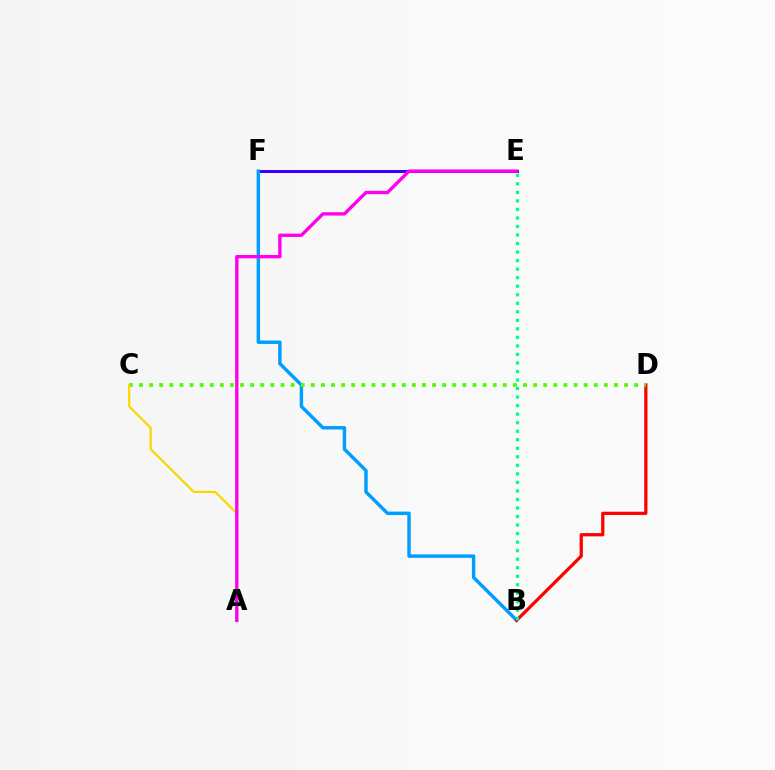{('E', 'F'): [{'color': '#3700ff', 'line_style': 'solid', 'thickness': 2.16}], ('B', 'F'): [{'color': '#009eff', 'line_style': 'solid', 'thickness': 2.48}], ('B', 'D'): [{'color': '#ff0000', 'line_style': 'solid', 'thickness': 2.33}], ('B', 'E'): [{'color': '#00ff86', 'line_style': 'dotted', 'thickness': 2.32}], ('C', 'D'): [{'color': '#4fff00', 'line_style': 'dotted', 'thickness': 2.75}], ('A', 'C'): [{'color': '#ffd500', 'line_style': 'solid', 'thickness': 1.6}], ('A', 'E'): [{'color': '#ff00ed', 'line_style': 'solid', 'thickness': 2.41}]}